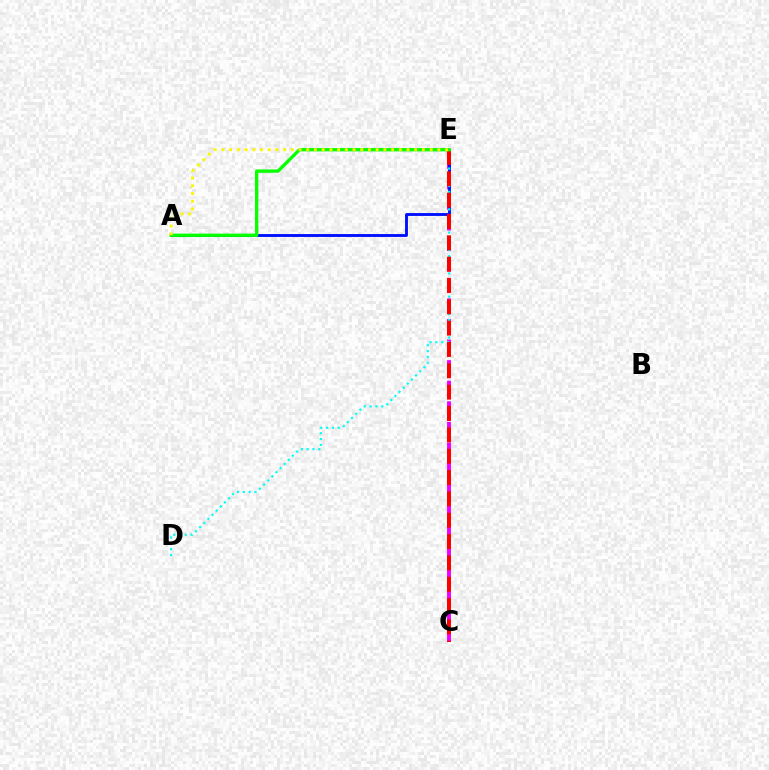{('C', 'E'): [{'color': '#ee00ff', 'line_style': 'dashed', 'thickness': 2.8}, {'color': '#ff0000', 'line_style': 'dashed', 'thickness': 2.9}], ('A', 'E'): [{'color': '#0010ff', 'line_style': 'solid', 'thickness': 2.07}, {'color': '#08ff00', 'line_style': 'solid', 'thickness': 2.4}, {'color': '#fcf500', 'line_style': 'dotted', 'thickness': 2.1}], ('D', 'E'): [{'color': '#00fff6', 'line_style': 'dotted', 'thickness': 1.58}]}